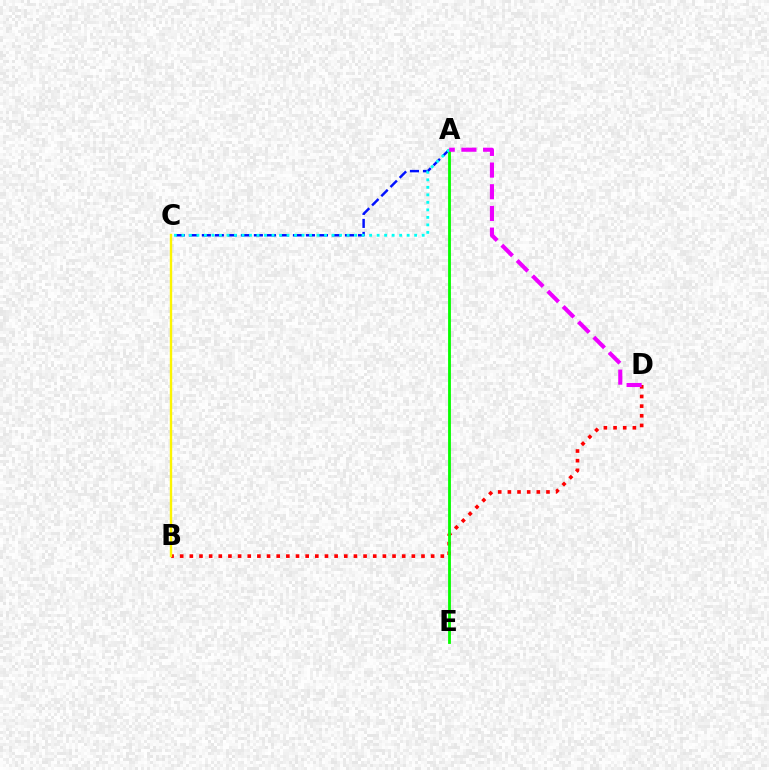{('A', 'C'): [{'color': '#0010ff', 'line_style': 'dashed', 'thickness': 1.77}, {'color': '#00fff6', 'line_style': 'dotted', 'thickness': 2.04}], ('B', 'D'): [{'color': '#ff0000', 'line_style': 'dotted', 'thickness': 2.62}], ('A', 'E'): [{'color': '#08ff00', 'line_style': 'solid', 'thickness': 2.04}], ('B', 'C'): [{'color': '#fcf500', 'line_style': 'solid', 'thickness': 1.72}], ('A', 'D'): [{'color': '#ee00ff', 'line_style': 'dashed', 'thickness': 2.95}]}